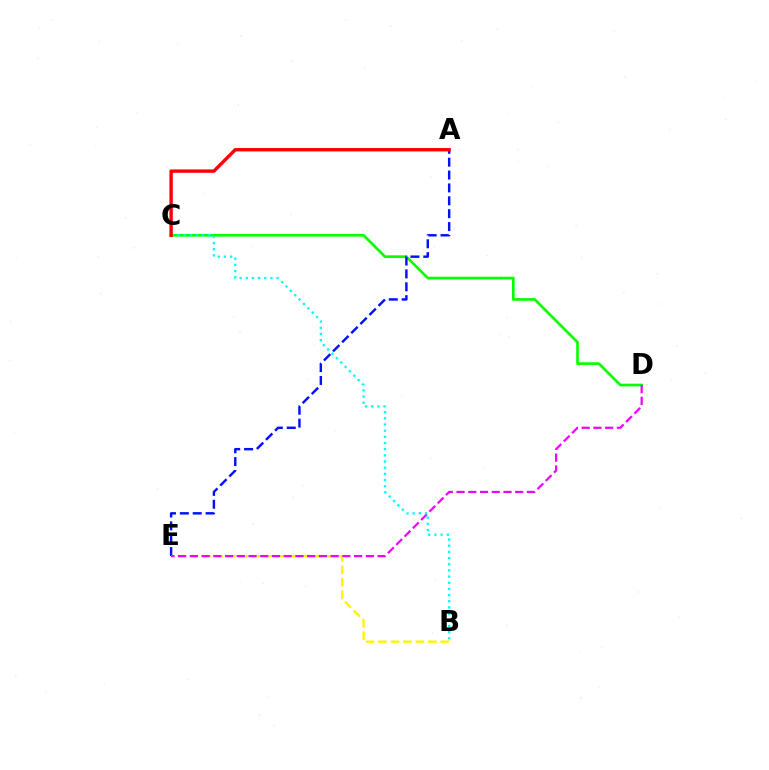{('C', 'D'): [{'color': '#08ff00', 'line_style': 'solid', 'thickness': 1.92}], ('A', 'E'): [{'color': '#0010ff', 'line_style': 'dashed', 'thickness': 1.75}], ('B', 'E'): [{'color': '#fcf500', 'line_style': 'dashed', 'thickness': 1.69}], ('D', 'E'): [{'color': '#ee00ff', 'line_style': 'dashed', 'thickness': 1.59}], ('B', 'C'): [{'color': '#00fff6', 'line_style': 'dotted', 'thickness': 1.68}], ('A', 'C'): [{'color': '#ff0000', 'line_style': 'solid', 'thickness': 2.44}]}